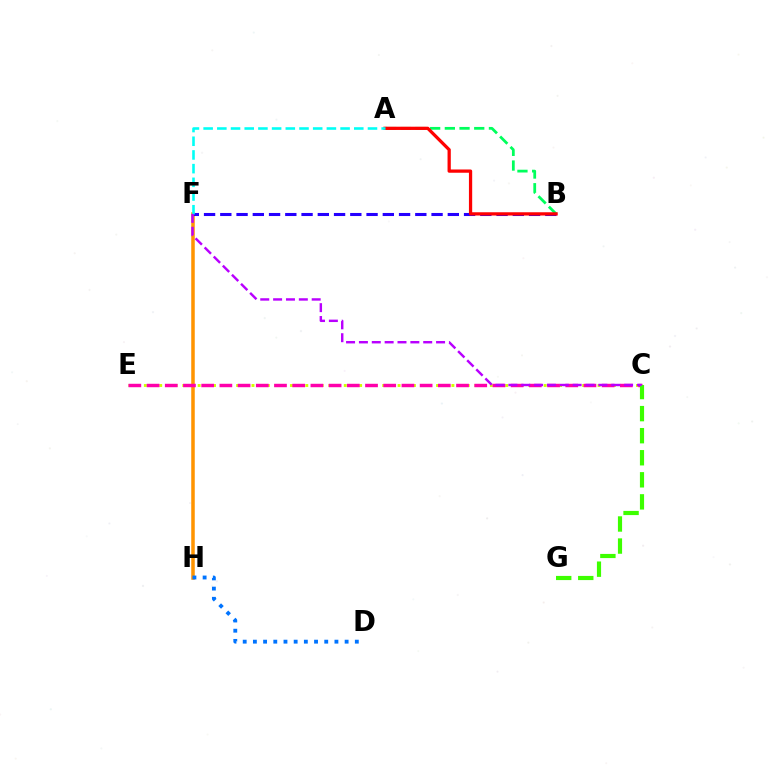{('F', 'H'): [{'color': '#ff9400', 'line_style': 'solid', 'thickness': 2.53}], ('A', 'B'): [{'color': '#00ff5c', 'line_style': 'dashed', 'thickness': 2.0}, {'color': '#ff0000', 'line_style': 'solid', 'thickness': 2.34}], ('C', 'E'): [{'color': '#d1ff00', 'line_style': 'dotted', 'thickness': 2.09}, {'color': '#ff00ac', 'line_style': 'dashed', 'thickness': 2.47}], ('B', 'F'): [{'color': '#2500ff', 'line_style': 'dashed', 'thickness': 2.21}], ('D', 'H'): [{'color': '#0074ff', 'line_style': 'dotted', 'thickness': 2.77}], ('C', 'G'): [{'color': '#3dff00', 'line_style': 'dashed', 'thickness': 3.0}], ('A', 'F'): [{'color': '#00fff6', 'line_style': 'dashed', 'thickness': 1.86}], ('C', 'F'): [{'color': '#b900ff', 'line_style': 'dashed', 'thickness': 1.75}]}